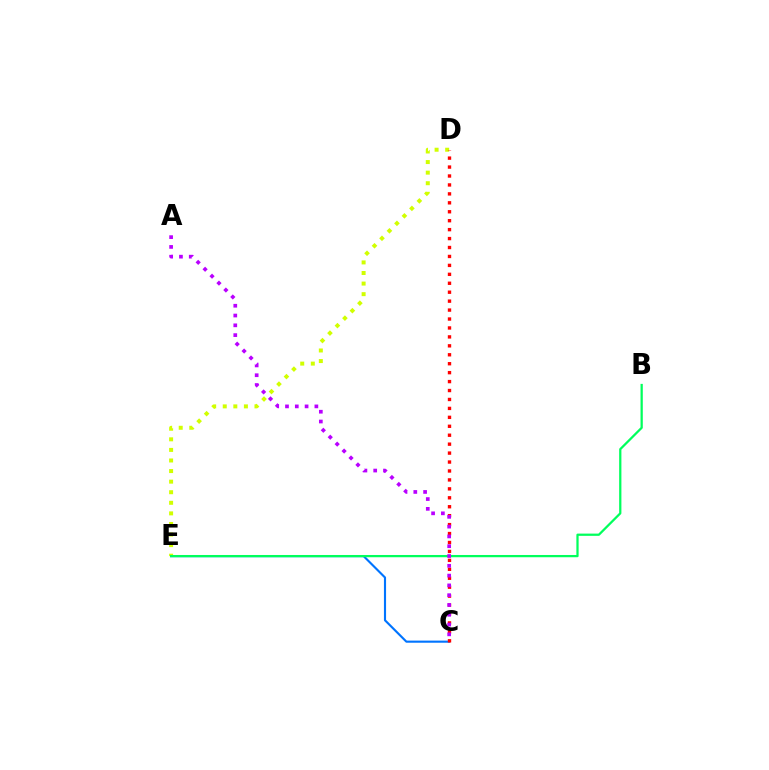{('D', 'E'): [{'color': '#d1ff00', 'line_style': 'dotted', 'thickness': 2.87}], ('C', 'E'): [{'color': '#0074ff', 'line_style': 'solid', 'thickness': 1.53}], ('C', 'D'): [{'color': '#ff0000', 'line_style': 'dotted', 'thickness': 2.43}], ('B', 'E'): [{'color': '#00ff5c', 'line_style': 'solid', 'thickness': 1.62}], ('A', 'C'): [{'color': '#b900ff', 'line_style': 'dotted', 'thickness': 2.66}]}